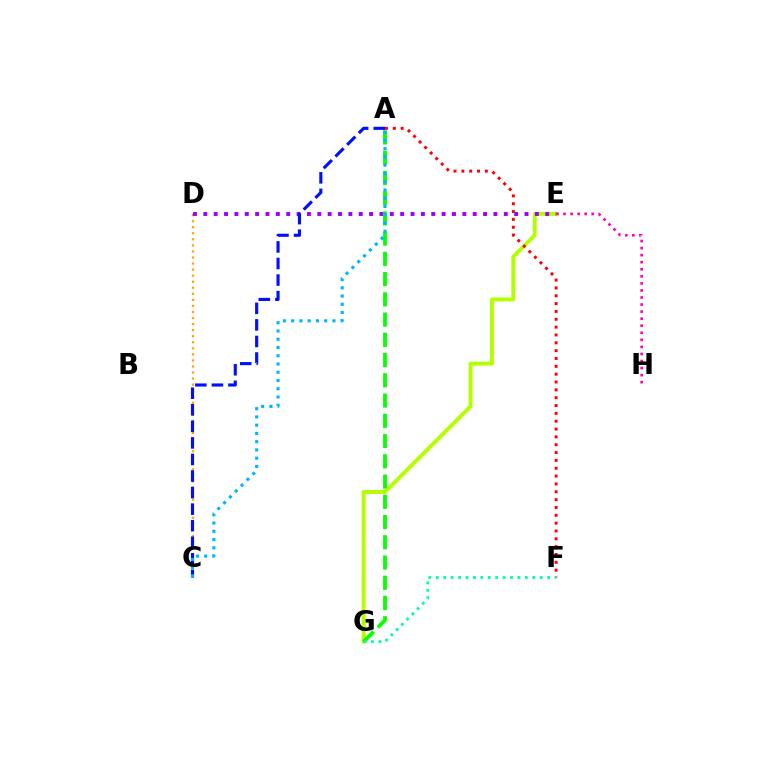{('C', 'D'): [{'color': '#ffa500', 'line_style': 'dotted', 'thickness': 1.64}], ('E', 'G'): [{'color': '#b3ff00', 'line_style': 'solid', 'thickness': 2.82}], ('A', 'F'): [{'color': '#ff0000', 'line_style': 'dotted', 'thickness': 2.13}], ('D', 'E'): [{'color': '#9b00ff', 'line_style': 'dotted', 'thickness': 2.82}], ('E', 'H'): [{'color': '#ff00bd', 'line_style': 'dotted', 'thickness': 1.92}], ('A', 'C'): [{'color': '#0010ff', 'line_style': 'dashed', 'thickness': 2.25}, {'color': '#00b5ff', 'line_style': 'dotted', 'thickness': 2.24}], ('A', 'G'): [{'color': '#08ff00', 'line_style': 'dashed', 'thickness': 2.75}], ('F', 'G'): [{'color': '#00ff9d', 'line_style': 'dotted', 'thickness': 2.02}]}